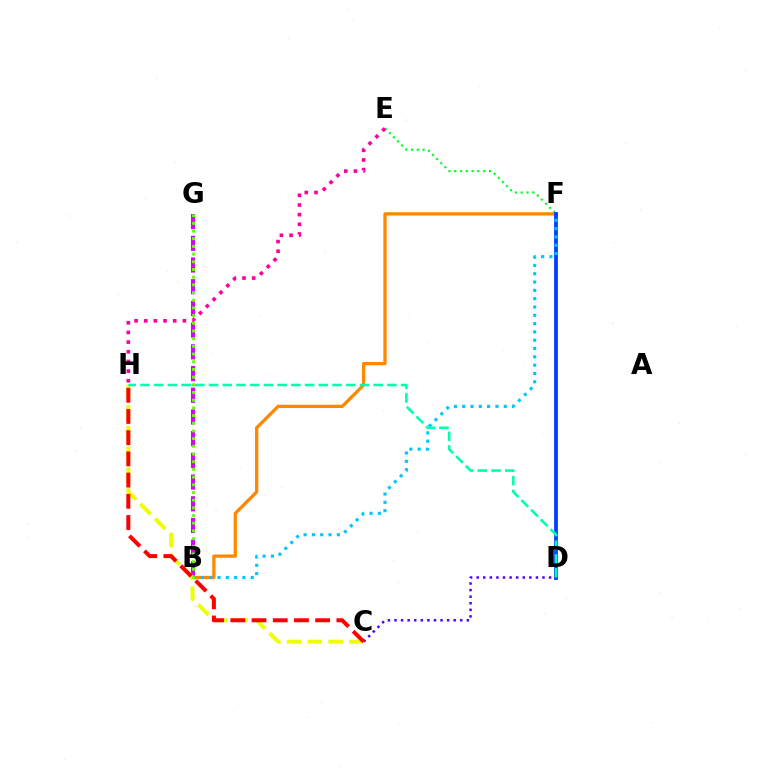{('E', 'F'): [{'color': '#00ff27', 'line_style': 'dotted', 'thickness': 1.57}], ('B', 'F'): [{'color': '#ff8800', 'line_style': 'solid', 'thickness': 2.37}, {'color': '#00c7ff', 'line_style': 'dotted', 'thickness': 2.26}], ('D', 'F'): [{'color': '#003fff', 'line_style': 'solid', 'thickness': 2.71}], ('E', 'H'): [{'color': '#ff00a0', 'line_style': 'dotted', 'thickness': 2.63}], ('B', 'G'): [{'color': '#d600ff', 'line_style': 'dashed', 'thickness': 2.95}, {'color': '#66ff00', 'line_style': 'dotted', 'thickness': 2.09}], ('C', 'D'): [{'color': '#4f00ff', 'line_style': 'dotted', 'thickness': 1.79}], ('C', 'H'): [{'color': '#eeff00', 'line_style': 'dashed', 'thickness': 2.82}, {'color': '#ff0000', 'line_style': 'dashed', 'thickness': 2.88}], ('D', 'H'): [{'color': '#00ffaf', 'line_style': 'dashed', 'thickness': 1.86}]}